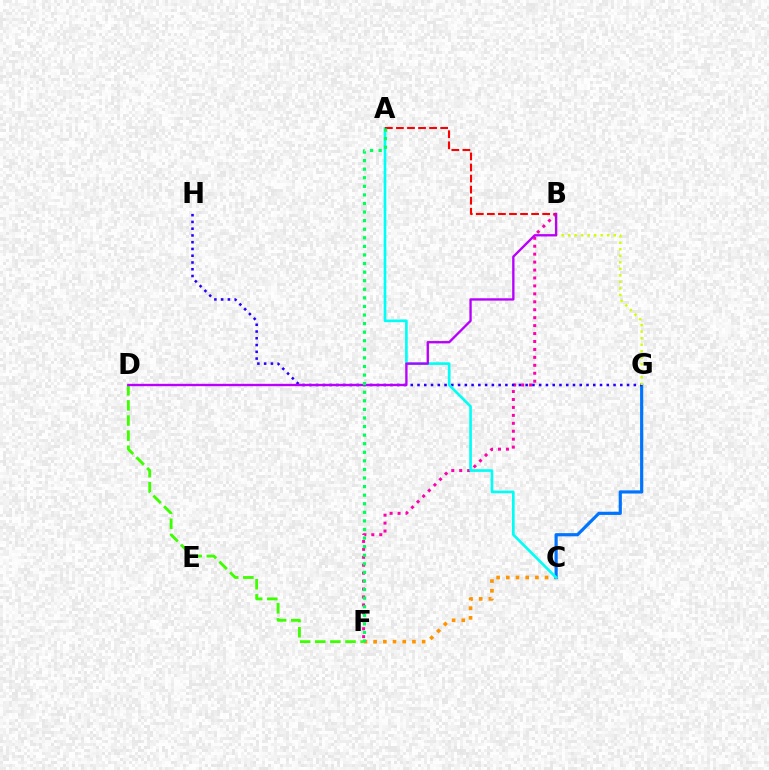{('C', 'F'): [{'color': '#ff9400', 'line_style': 'dotted', 'thickness': 2.64}], ('B', 'F'): [{'color': '#ff00ac', 'line_style': 'dotted', 'thickness': 2.16}], ('C', 'G'): [{'color': '#0074ff', 'line_style': 'solid', 'thickness': 2.29}], ('G', 'H'): [{'color': '#2500ff', 'line_style': 'dotted', 'thickness': 1.84}], ('A', 'C'): [{'color': '#00fff6', 'line_style': 'solid', 'thickness': 1.91}], ('A', 'B'): [{'color': '#ff0000', 'line_style': 'dashed', 'thickness': 1.5}], ('D', 'F'): [{'color': '#3dff00', 'line_style': 'dashed', 'thickness': 2.05}], ('B', 'G'): [{'color': '#d1ff00', 'line_style': 'dotted', 'thickness': 1.77}], ('B', 'D'): [{'color': '#b900ff', 'line_style': 'solid', 'thickness': 1.69}], ('A', 'F'): [{'color': '#00ff5c', 'line_style': 'dotted', 'thickness': 2.33}]}